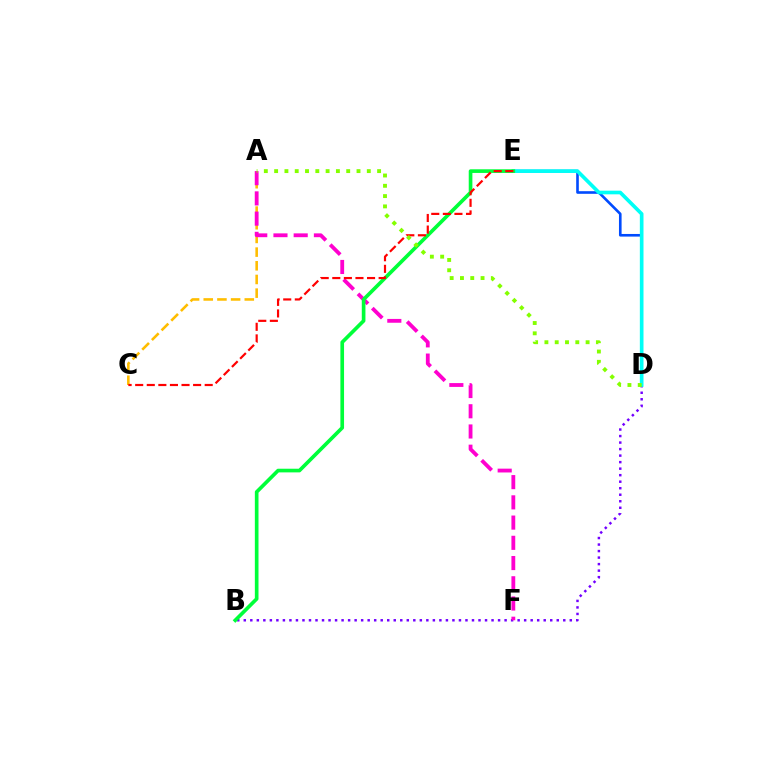{('B', 'D'): [{'color': '#7200ff', 'line_style': 'dotted', 'thickness': 1.77}], ('D', 'E'): [{'color': '#004bff', 'line_style': 'solid', 'thickness': 1.89}, {'color': '#00fff6', 'line_style': 'solid', 'thickness': 2.63}], ('A', 'C'): [{'color': '#ffbd00', 'line_style': 'dashed', 'thickness': 1.86}], ('A', 'F'): [{'color': '#ff00cf', 'line_style': 'dashed', 'thickness': 2.75}], ('B', 'E'): [{'color': '#00ff39', 'line_style': 'solid', 'thickness': 2.63}], ('C', 'E'): [{'color': '#ff0000', 'line_style': 'dashed', 'thickness': 1.57}], ('A', 'D'): [{'color': '#84ff00', 'line_style': 'dotted', 'thickness': 2.8}]}